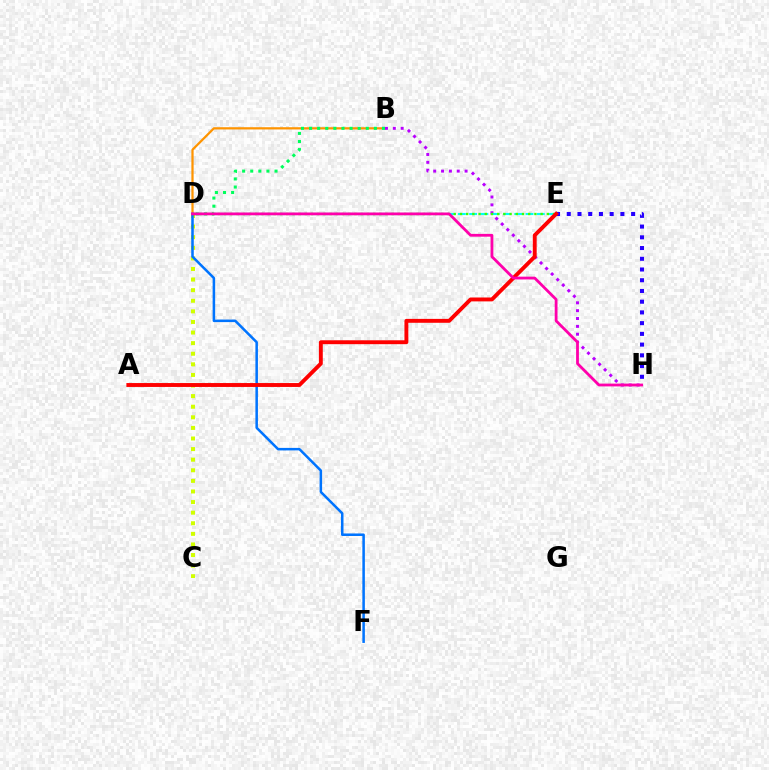{('D', 'E'): [{'color': '#00fff6', 'line_style': 'dashed', 'thickness': 1.53}, {'color': '#3dff00', 'line_style': 'dotted', 'thickness': 1.69}], ('B', 'D'): [{'color': '#ff9400', 'line_style': 'solid', 'thickness': 1.61}, {'color': '#00ff5c', 'line_style': 'dotted', 'thickness': 2.2}], ('B', 'H'): [{'color': '#b900ff', 'line_style': 'dotted', 'thickness': 2.13}], ('C', 'D'): [{'color': '#d1ff00', 'line_style': 'dotted', 'thickness': 2.88}], ('D', 'F'): [{'color': '#0074ff', 'line_style': 'solid', 'thickness': 1.82}], ('E', 'H'): [{'color': '#2500ff', 'line_style': 'dotted', 'thickness': 2.92}], ('A', 'E'): [{'color': '#ff0000', 'line_style': 'solid', 'thickness': 2.81}], ('D', 'H'): [{'color': '#ff00ac', 'line_style': 'solid', 'thickness': 2.01}]}